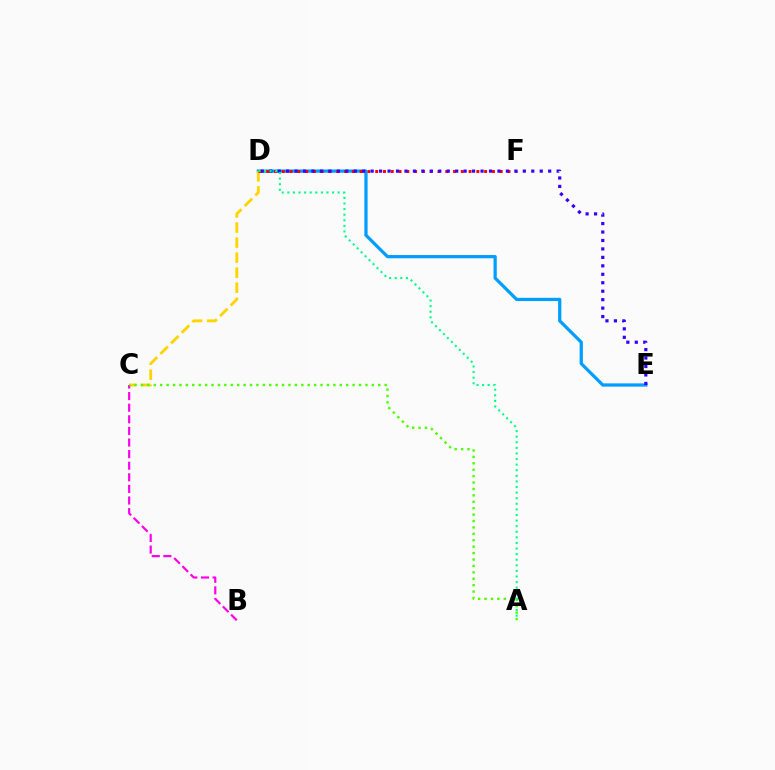{('D', 'E'): [{'color': '#009eff', 'line_style': 'solid', 'thickness': 2.34}, {'color': '#3700ff', 'line_style': 'dotted', 'thickness': 2.3}], ('C', 'D'): [{'color': '#ffd500', 'line_style': 'dashed', 'thickness': 2.04}], ('B', 'C'): [{'color': '#ff00ed', 'line_style': 'dashed', 'thickness': 1.58}], ('D', 'F'): [{'color': '#ff0000', 'line_style': 'dotted', 'thickness': 2.11}], ('A', 'C'): [{'color': '#4fff00', 'line_style': 'dotted', 'thickness': 1.74}], ('A', 'D'): [{'color': '#00ff86', 'line_style': 'dotted', 'thickness': 1.52}]}